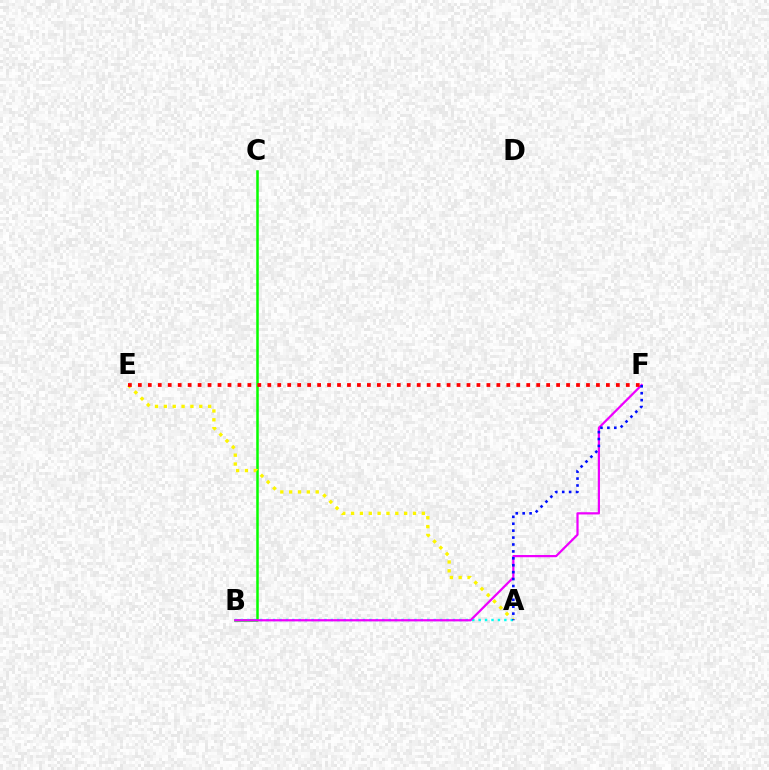{('B', 'C'): [{'color': '#08ff00', 'line_style': 'solid', 'thickness': 1.81}], ('A', 'E'): [{'color': '#fcf500', 'line_style': 'dotted', 'thickness': 2.4}], ('A', 'B'): [{'color': '#00fff6', 'line_style': 'dotted', 'thickness': 1.75}], ('B', 'F'): [{'color': '#ee00ff', 'line_style': 'solid', 'thickness': 1.6}], ('E', 'F'): [{'color': '#ff0000', 'line_style': 'dotted', 'thickness': 2.71}], ('A', 'F'): [{'color': '#0010ff', 'line_style': 'dotted', 'thickness': 1.88}]}